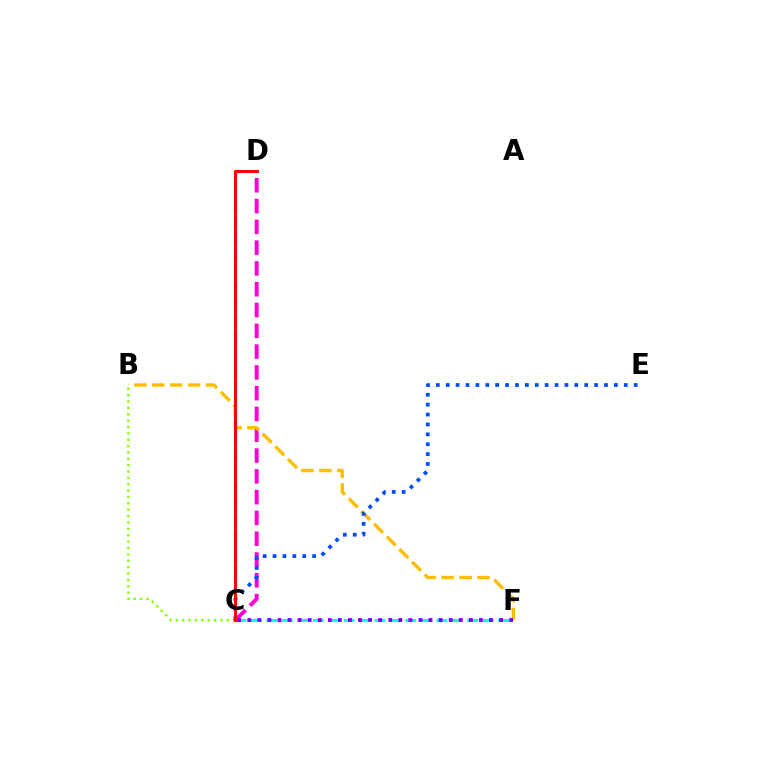{('B', 'C'): [{'color': '#84ff00', 'line_style': 'dotted', 'thickness': 1.73}], ('C', 'D'): [{'color': '#ff00cf', 'line_style': 'dashed', 'thickness': 2.82}, {'color': '#00ff39', 'line_style': 'dashed', 'thickness': 2.26}, {'color': '#ff0000', 'line_style': 'solid', 'thickness': 2.11}], ('B', 'F'): [{'color': '#ffbd00', 'line_style': 'dashed', 'thickness': 2.43}], ('C', 'E'): [{'color': '#004bff', 'line_style': 'dotted', 'thickness': 2.69}], ('C', 'F'): [{'color': '#00fff6', 'line_style': 'dashed', 'thickness': 2.1}, {'color': '#7200ff', 'line_style': 'dotted', 'thickness': 2.74}]}